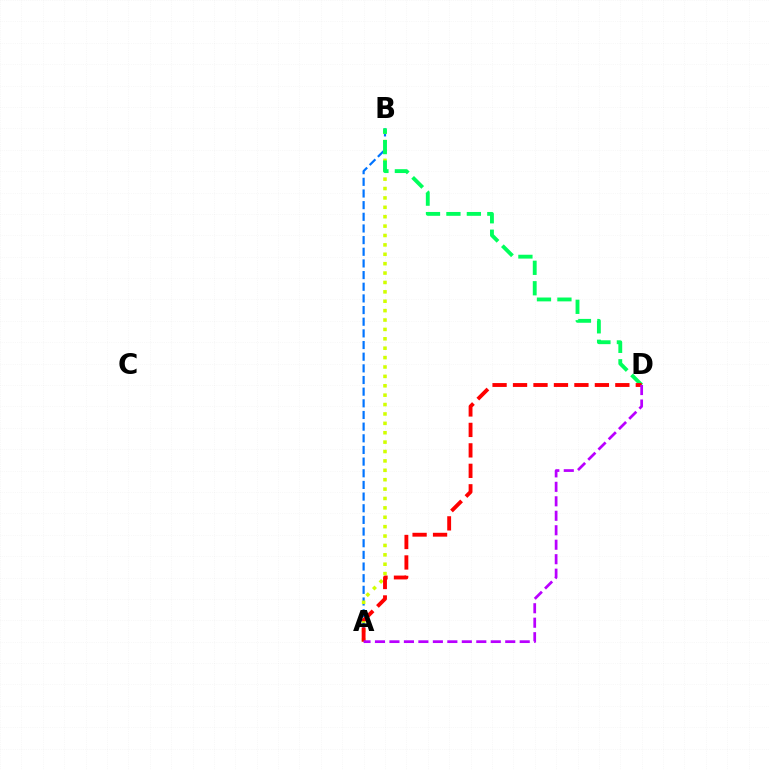{('A', 'B'): [{'color': '#0074ff', 'line_style': 'dashed', 'thickness': 1.58}, {'color': '#d1ff00', 'line_style': 'dotted', 'thickness': 2.55}], ('B', 'D'): [{'color': '#00ff5c', 'line_style': 'dashed', 'thickness': 2.78}], ('A', 'D'): [{'color': '#ff0000', 'line_style': 'dashed', 'thickness': 2.78}, {'color': '#b900ff', 'line_style': 'dashed', 'thickness': 1.97}]}